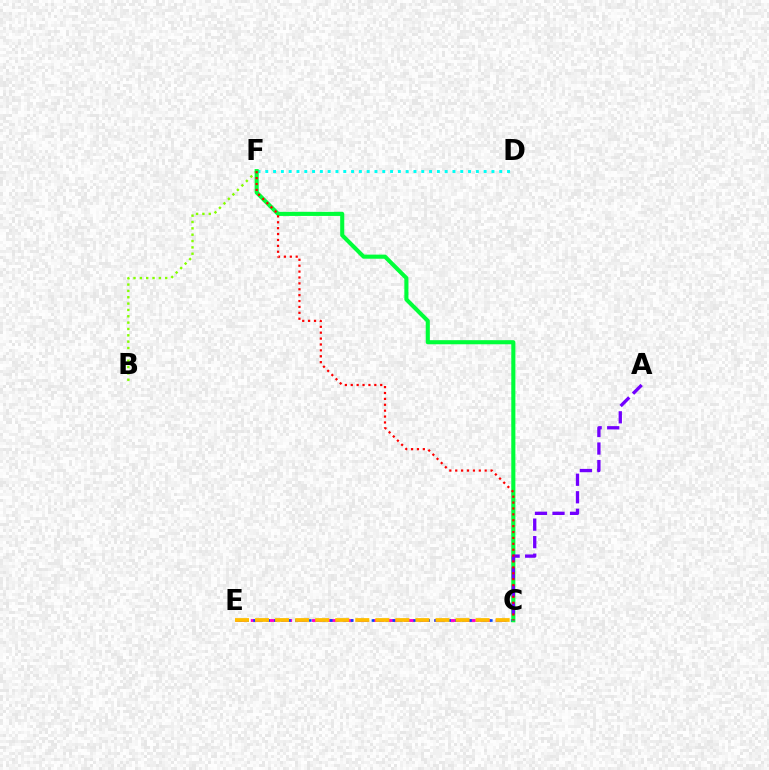{('C', 'E'): [{'color': '#ff00cf', 'line_style': 'dashed', 'thickness': 2.08}, {'color': '#004bff', 'line_style': 'dotted', 'thickness': 1.89}, {'color': '#ffbd00', 'line_style': 'dashed', 'thickness': 2.72}], ('B', 'F'): [{'color': '#84ff00', 'line_style': 'dotted', 'thickness': 1.72}], ('D', 'F'): [{'color': '#00fff6', 'line_style': 'dotted', 'thickness': 2.12}], ('C', 'F'): [{'color': '#00ff39', 'line_style': 'solid', 'thickness': 2.95}, {'color': '#ff0000', 'line_style': 'dotted', 'thickness': 1.6}], ('A', 'C'): [{'color': '#7200ff', 'line_style': 'dashed', 'thickness': 2.38}]}